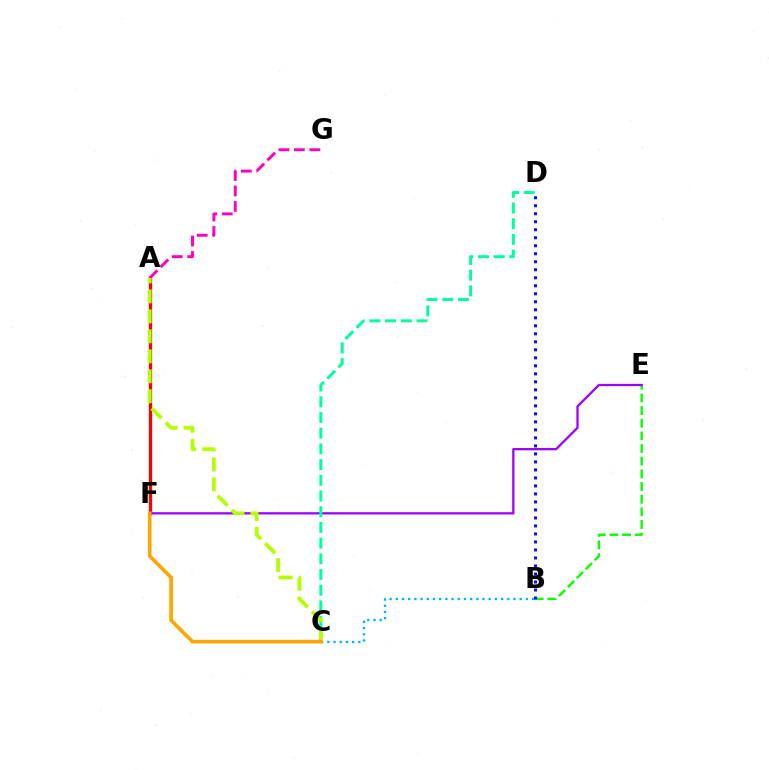{('B', 'E'): [{'color': '#08ff00', 'line_style': 'dashed', 'thickness': 1.72}], ('A', 'F'): [{'color': '#ff0000', 'line_style': 'solid', 'thickness': 2.36}], ('B', 'C'): [{'color': '#00b5ff', 'line_style': 'dotted', 'thickness': 1.68}], ('B', 'D'): [{'color': '#0010ff', 'line_style': 'dotted', 'thickness': 2.17}], ('E', 'F'): [{'color': '#9b00ff', 'line_style': 'solid', 'thickness': 1.63}], ('A', 'G'): [{'color': '#ff00bd', 'line_style': 'dashed', 'thickness': 2.1}], ('C', 'D'): [{'color': '#00ff9d', 'line_style': 'dashed', 'thickness': 2.13}], ('A', 'C'): [{'color': '#b3ff00', 'line_style': 'dashed', 'thickness': 2.71}], ('C', 'F'): [{'color': '#ffa500', 'line_style': 'solid', 'thickness': 2.61}]}